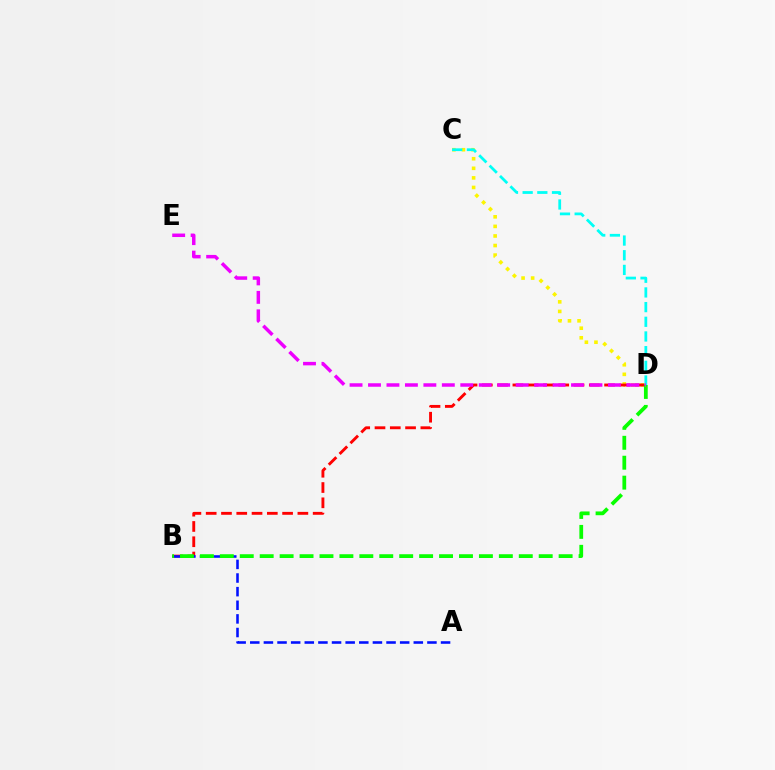{('C', 'D'): [{'color': '#fcf500', 'line_style': 'dotted', 'thickness': 2.6}, {'color': '#00fff6', 'line_style': 'dashed', 'thickness': 1.99}], ('B', 'D'): [{'color': '#ff0000', 'line_style': 'dashed', 'thickness': 2.08}, {'color': '#08ff00', 'line_style': 'dashed', 'thickness': 2.71}], ('A', 'B'): [{'color': '#0010ff', 'line_style': 'dashed', 'thickness': 1.85}], ('D', 'E'): [{'color': '#ee00ff', 'line_style': 'dashed', 'thickness': 2.51}]}